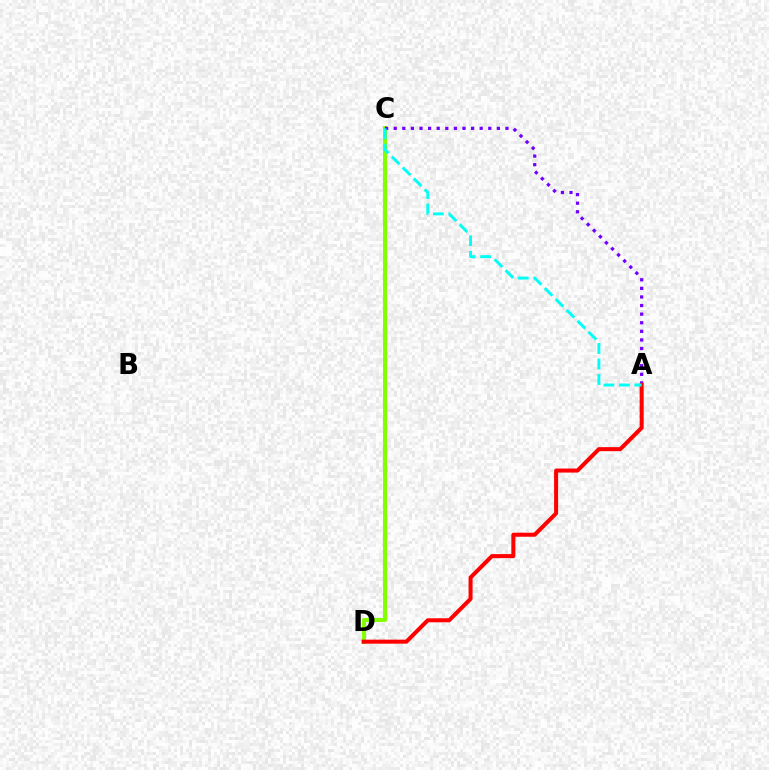{('C', 'D'): [{'color': '#84ff00', 'line_style': 'solid', 'thickness': 2.92}], ('A', 'C'): [{'color': '#7200ff', 'line_style': 'dotted', 'thickness': 2.34}, {'color': '#00fff6', 'line_style': 'dashed', 'thickness': 2.11}], ('A', 'D'): [{'color': '#ff0000', 'line_style': 'solid', 'thickness': 2.9}]}